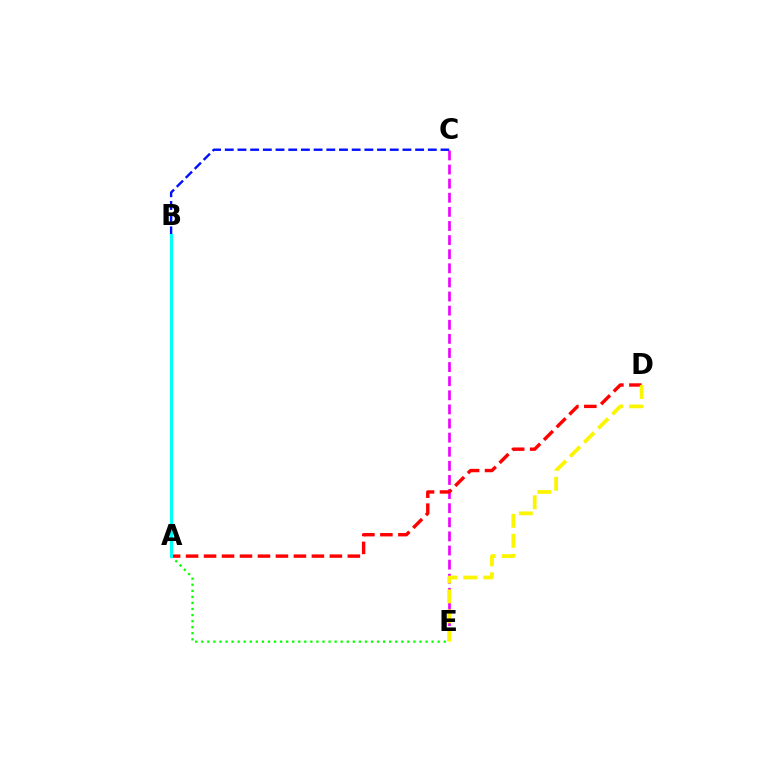{('C', 'E'): [{'color': '#ee00ff', 'line_style': 'dashed', 'thickness': 1.92}], ('A', 'D'): [{'color': '#ff0000', 'line_style': 'dashed', 'thickness': 2.44}], ('B', 'C'): [{'color': '#0010ff', 'line_style': 'dashed', 'thickness': 1.72}], ('A', 'E'): [{'color': '#08ff00', 'line_style': 'dotted', 'thickness': 1.65}], ('D', 'E'): [{'color': '#fcf500', 'line_style': 'dashed', 'thickness': 2.71}], ('A', 'B'): [{'color': '#00fff6', 'line_style': 'solid', 'thickness': 2.21}]}